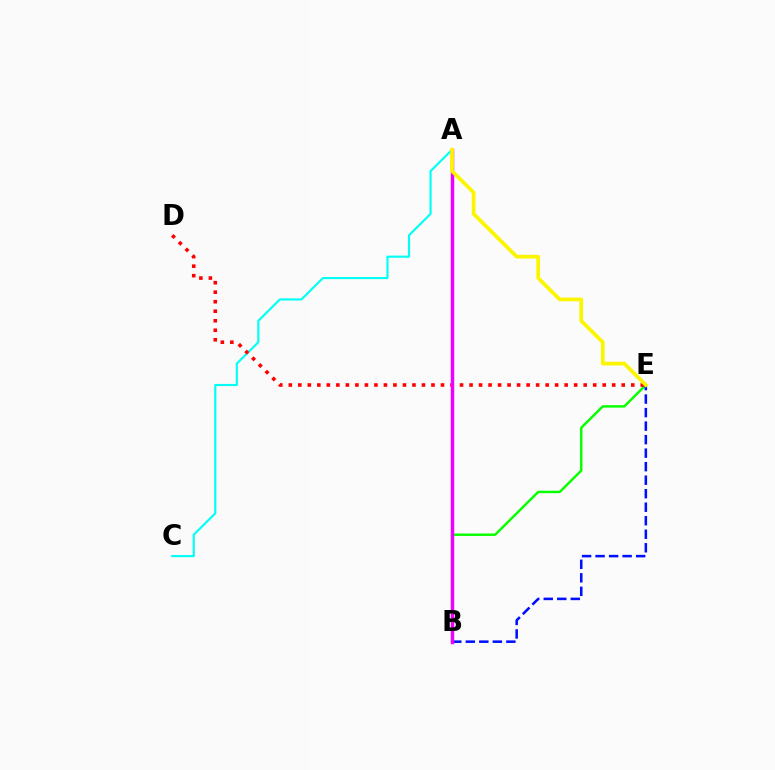{('A', 'C'): [{'color': '#00fff6', 'line_style': 'solid', 'thickness': 1.54}], ('B', 'E'): [{'color': '#08ff00', 'line_style': 'solid', 'thickness': 1.76}, {'color': '#0010ff', 'line_style': 'dashed', 'thickness': 1.84}], ('D', 'E'): [{'color': '#ff0000', 'line_style': 'dotted', 'thickness': 2.58}], ('A', 'B'): [{'color': '#ee00ff', 'line_style': 'solid', 'thickness': 2.47}], ('A', 'E'): [{'color': '#fcf500', 'line_style': 'solid', 'thickness': 2.67}]}